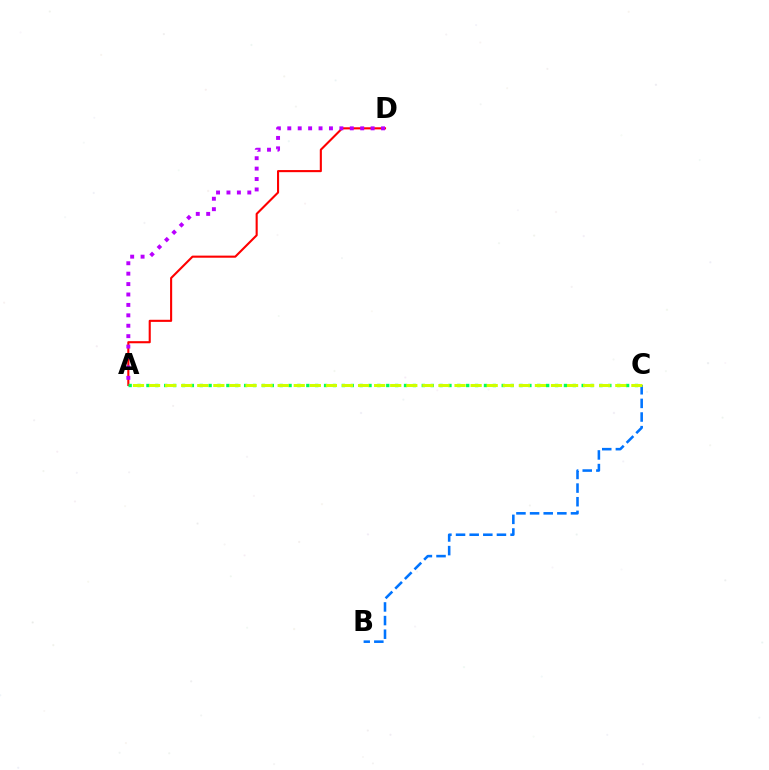{('B', 'C'): [{'color': '#0074ff', 'line_style': 'dashed', 'thickness': 1.85}], ('A', 'D'): [{'color': '#ff0000', 'line_style': 'solid', 'thickness': 1.51}, {'color': '#b900ff', 'line_style': 'dotted', 'thickness': 2.83}], ('A', 'C'): [{'color': '#00ff5c', 'line_style': 'dotted', 'thickness': 2.41}, {'color': '#d1ff00', 'line_style': 'dashed', 'thickness': 2.18}]}